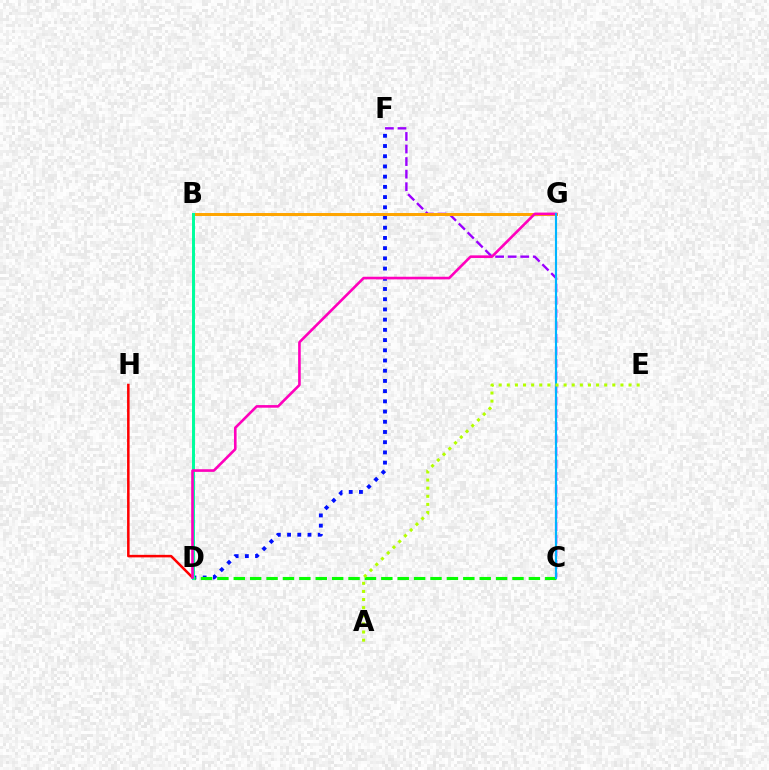{('D', 'F'): [{'color': '#0010ff', 'line_style': 'dotted', 'thickness': 2.77}], ('D', 'H'): [{'color': '#ff0000', 'line_style': 'solid', 'thickness': 1.82}], ('C', 'D'): [{'color': '#08ff00', 'line_style': 'dashed', 'thickness': 2.23}], ('C', 'F'): [{'color': '#9b00ff', 'line_style': 'dashed', 'thickness': 1.71}], ('B', 'G'): [{'color': '#ffa500', 'line_style': 'solid', 'thickness': 2.14}], ('B', 'D'): [{'color': '#00ff9d', 'line_style': 'solid', 'thickness': 2.14}], ('D', 'G'): [{'color': '#ff00bd', 'line_style': 'solid', 'thickness': 1.89}], ('C', 'G'): [{'color': '#00b5ff', 'line_style': 'solid', 'thickness': 1.53}], ('A', 'E'): [{'color': '#b3ff00', 'line_style': 'dotted', 'thickness': 2.21}]}